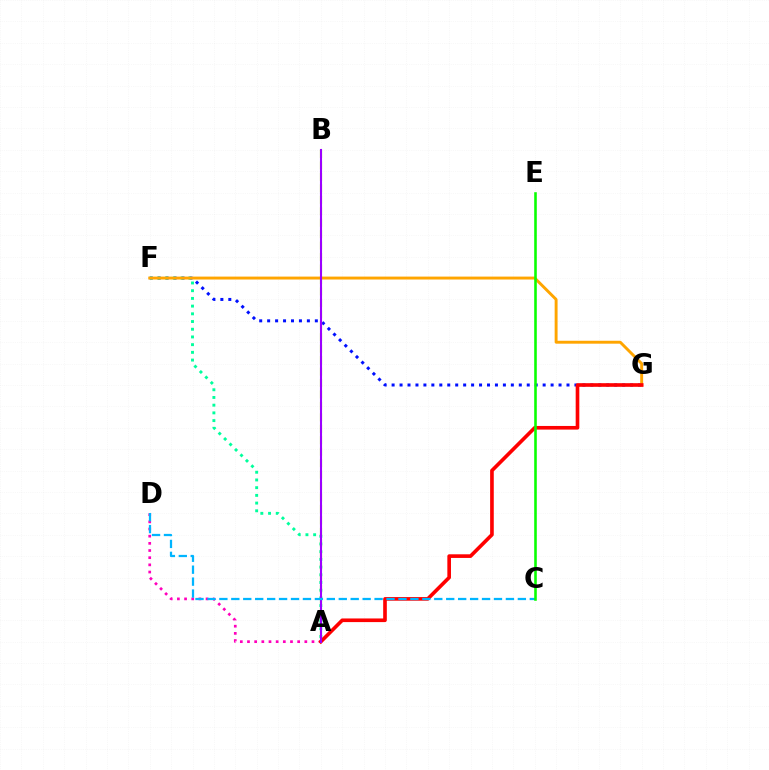{('F', 'G'): [{'color': '#0010ff', 'line_style': 'dotted', 'thickness': 2.16}, {'color': '#ffa500', 'line_style': 'solid', 'thickness': 2.1}], ('A', 'F'): [{'color': '#00ff9d', 'line_style': 'dotted', 'thickness': 2.09}], ('A', 'B'): [{'color': '#b3ff00', 'line_style': 'dashed', 'thickness': 1.56}, {'color': '#9b00ff', 'line_style': 'solid', 'thickness': 1.5}], ('A', 'D'): [{'color': '#ff00bd', 'line_style': 'dotted', 'thickness': 1.95}], ('A', 'G'): [{'color': '#ff0000', 'line_style': 'solid', 'thickness': 2.62}], ('C', 'D'): [{'color': '#00b5ff', 'line_style': 'dashed', 'thickness': 1.62}], ('C', 'E'): [{'color': '#08ff00', 'line_style': 'solid', 'thickness': 1.85}]}